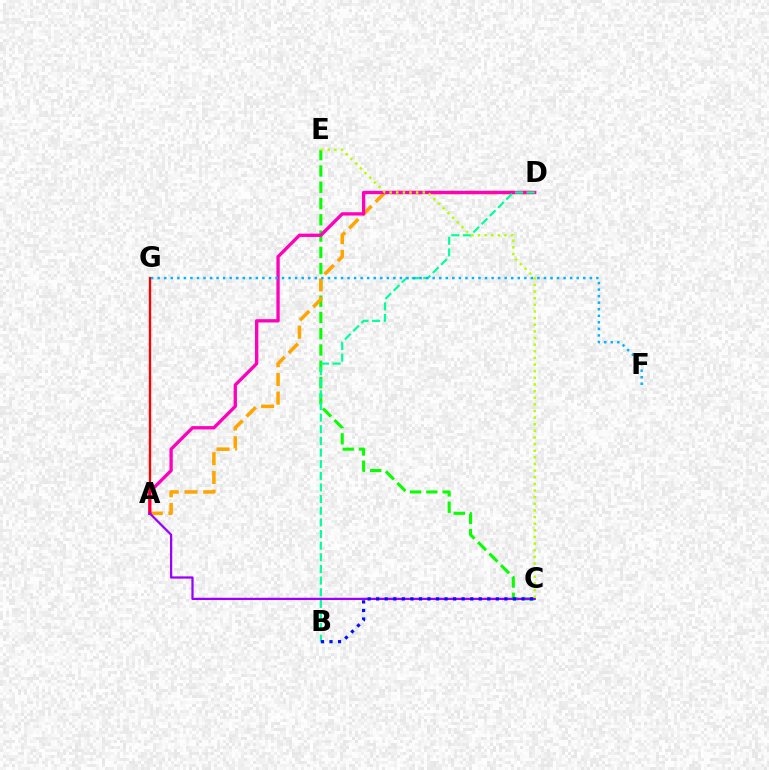{('C', 'E'): [{'color': '#08ff00', 'line_style': 'dashed', 'thickness': 2.21}, {'color': '#b3ff00', 'line_style': 'dotted', 'thickness': 1.8}], ('A', 'D'): [{'color': '#ffa500', 'line_style': 'dashed', 'thickness': 2.54}, {'color': '#ff00bd', 'line_style': 'solid', 'thickness': 2.39}], ('B', 'D'): [{'color': '#00ff9d', 'line_style': 'dashed', 'thickness': 1.58}], ('A', 'G'): [{'color': '#ff0000', 'line_style': 'solid', 'thickness': 1.68}], ('A', 'C'): [{'color': '#9b00ff', 'line_style': 'solid', 'thickness': 1.62}], ('F', 'G'): [{'color': '#00b5ff', 'line_style': 'dotted', 'thickness': 1.78}], ('B', 'C'): [{'color': '#0010ff', 'line_style': 'dotted', 'thickness': 2.32}]}